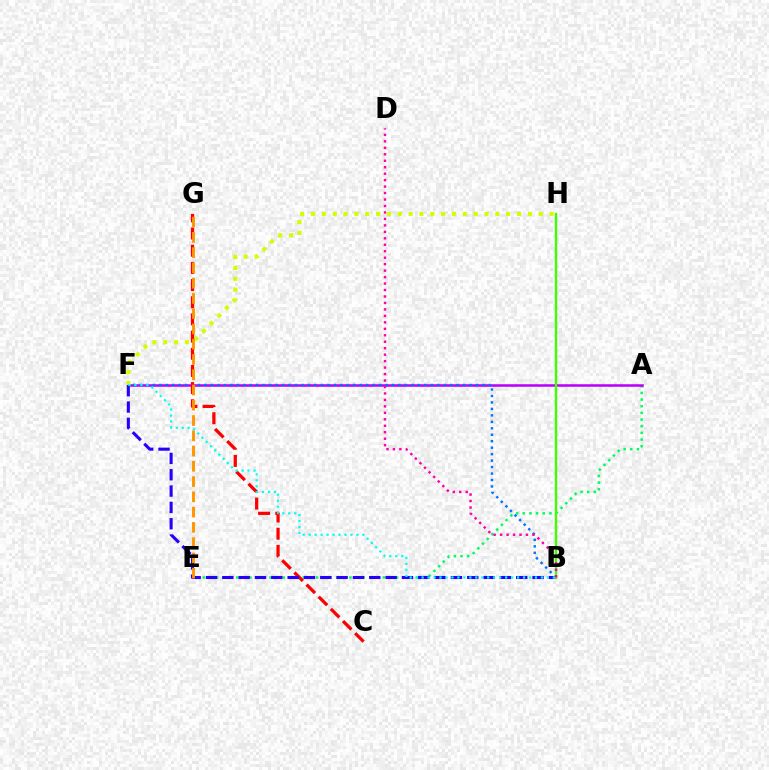{('A', 'E'): [{'color': '#00ff5c', 'line_style': 'dotted', 'thickness': 1.81}], ('A', 'F'): [{'color': '#b900ff', 'line_style': 'solid', 'thickness': 1.83}], ('B', 'F'): [{'color': '#0074ff', 'line_style': 'dotted', 'thickness': 1.76}, {'color': '#2500ff', 'line_style': 'dashed', 'thickness': 2.22}, {'color': '#00fff6', 'line_style': 'dotted', 'thickness': 1.62}], ('F', 'H'): [{'color': '#d1ff00', 'line_style': 'dotted', 'thickness': 2.95}], ('C', 'G'): [{'color': '#ff0000', 'line_style': 'dashed', 'thickness': 2.33}], ('B', 'H'): [{'color': '#3dff00', 'line_style': 'solid', 'thickness': 1.69}], ('E', 'G'): [{'color': '#ff9400', 'line_style': 'dashed', 'thickness': 2.07}], ('B', 'D'): [{'color': '#ff00ac', 'line_style': 'dotted', 'thickness': 1.76}]}